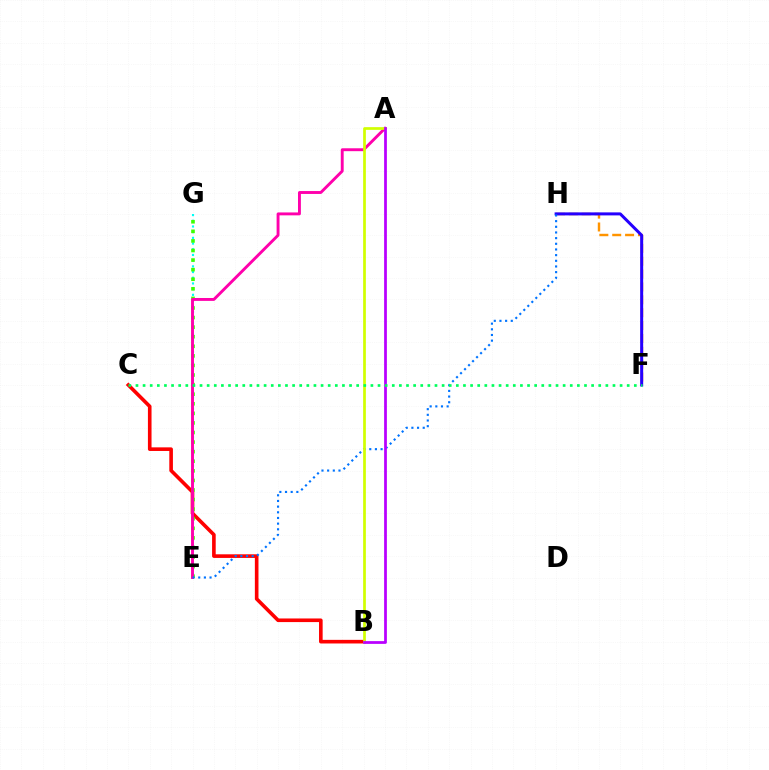{('B', 'C'): [{'color': '#ff0000', 'line_style': 'solid', 'thickness': 2.61}], ('F', 'H'): [{'color': '#ff9400', 'line_style': 'dashed', 'thickness': 1.75}, {'color': '#2500ff', 'line_style': 'solid', 'thickness': 2.17}], ('E', 'G'): [{'color': '#00fff6', 'line_style': 'dotted', 'thickness': 1.55}, {'color': '#3dff00', 'line_style': 'dotted', 'thickness': 2.6}], ('A', 'E'): [{'color': '#ff00ac', 'line_style': 'solid', 'thickness': 2.09}], ('E', 'H'): [{'color': '#0074ff', 'line_style': 'dotted', 'thickness': 1.54}], ('A', 'B'): [{'color': '#d1ff00', 'line_style': 'solid', 'thickness': 1.95}, {'color': '#b900ff', 'line_style': 'solid', 'thickness': 1.99}], ('C', 'F'): [{'color': '#00ff5c', 'line_style': 'dotted', 'thickness': 1.93}]}